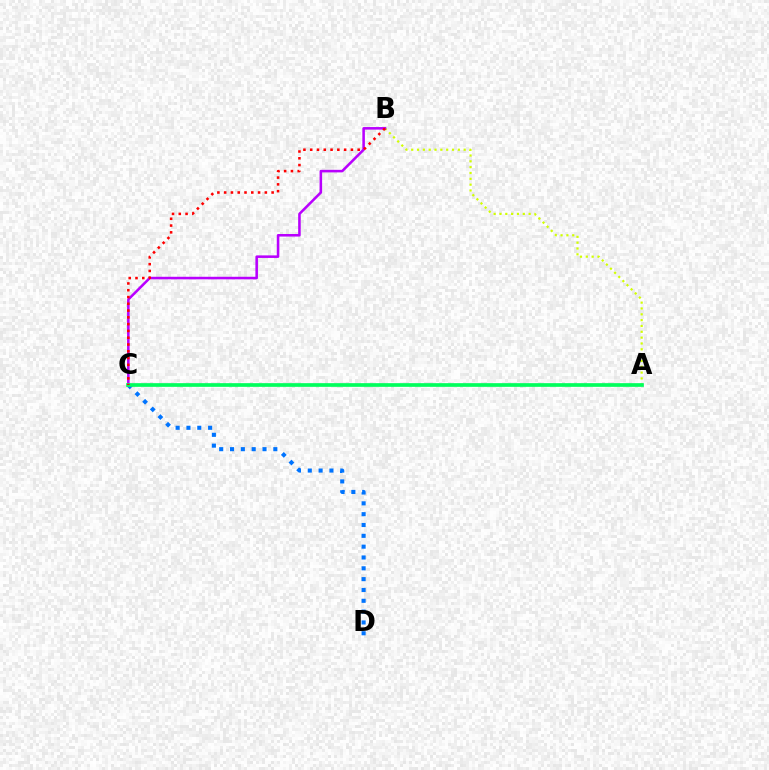{('C', 'D'): [{'color': '#0074ff', 'line_style': 'dotted', 'thickness': 2.94}], ('A', 'B'): [{'color': '#d1ff00', 'line_style': 'dotted', 'thickness': 1.58}], ('B', 'C'): [{'color': '#b900ff', 'line_style': 'solid', 'thickness': 1.84}, {'color': '#ff0000', 'line_style': 'dotted', 'thickness': 1.84}], ('A', 'C'): [{'color': '#00ff5c', 'line_style': 'solid', 'thickness': 2.65}]}